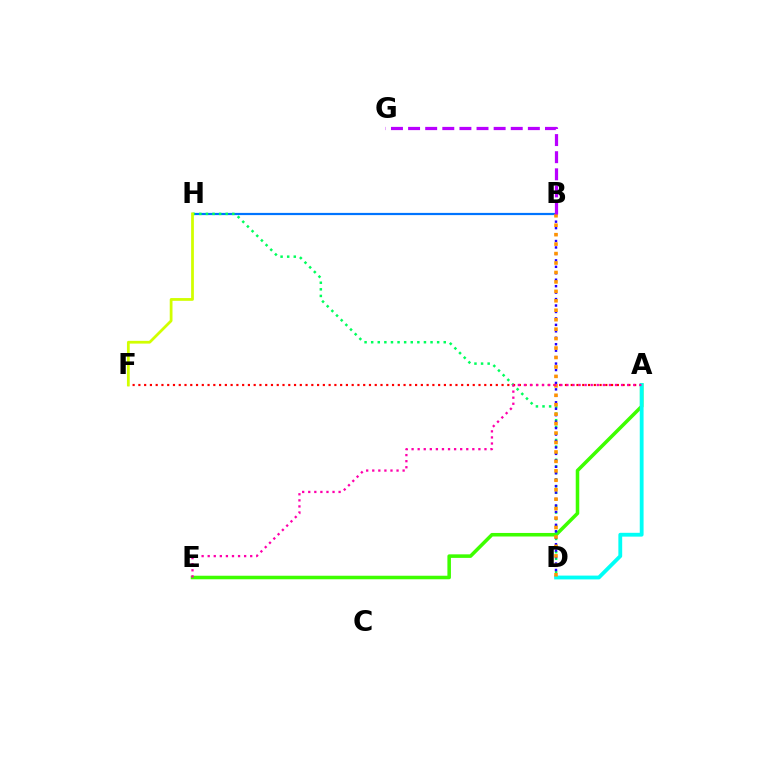{('A', 'E'): [{'color': '#3dff00', 'line_style': 'solid', 'thickness': 2.55}, {'color': '#ff00ac', 'line_style': 'dotted', 'thickness': 1.65}], ('B', 'H'): [{'color': '#0074ff', 'line_style': 'solid', 'thickness': 1.59}], ('D', 'H'): [{'color': '#00ff5c', 'line_style': 'dotted', 'thickness': 1.79}], ('A', 'F'): [{'color': '#ff0000', 'line_style': 'dotted', 'thickness': 1.57}], ('B', 'D'): [{'color': '#2500ff', 'line_style': 'dotted', 'thickness': 1.75}, {'color': '#ff9400', 'line_style': 'dotted', 'thickness': 2.57}], ('A', 'D'): [{'color': '#00fff6', 'line_style': 'solid', 'thickness': 2.75}], ('F', 'H'): [{'color': '#d1ff00', 'line_style': 'solid', 'thickness': 1.99}], ('B', 'G'): [{'color': '#b900ff', 'line_style': 'dashed', 'thickness': 2.32}]}